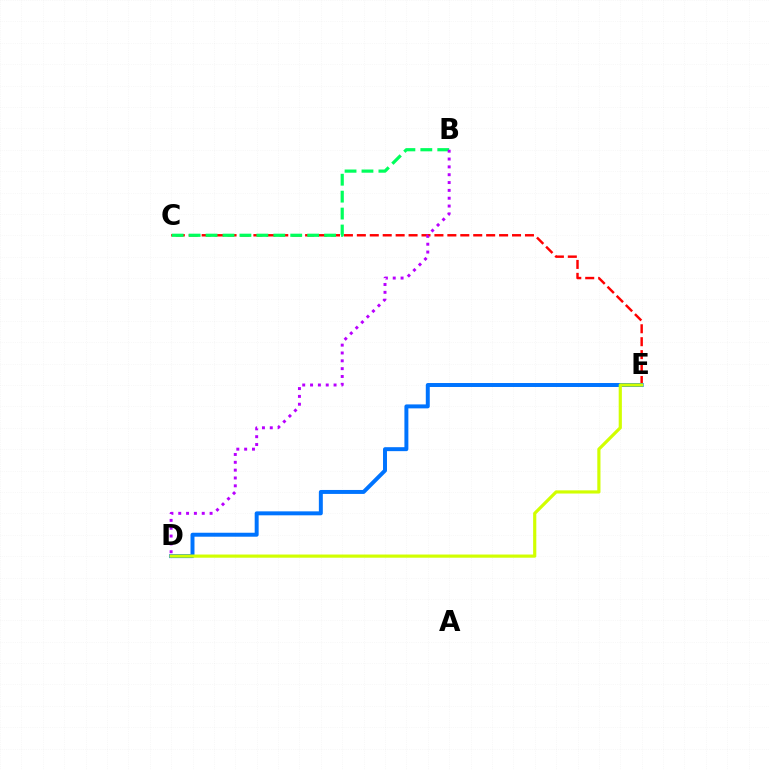{('C', 'E'): [{'color': '#ff0000', 'line_style': 'dashed', 'thickness': 1.76}], ('D', 'E'): [{'color': '#0074ff', 'line_style': 'solid', 'thickness': 2.85}, {'color': '#d1ff00', 'line_style': 'solid', 'thickness': 2.29}], ('B', 'C'): [{'color': '#00ff5c', 'line_style': 'dashed', 'thickness': 2.3}], ('B', 'D'): [{'color': '#b900ff', 'line_style': 'dotted', 'thickness': 2.13}]}